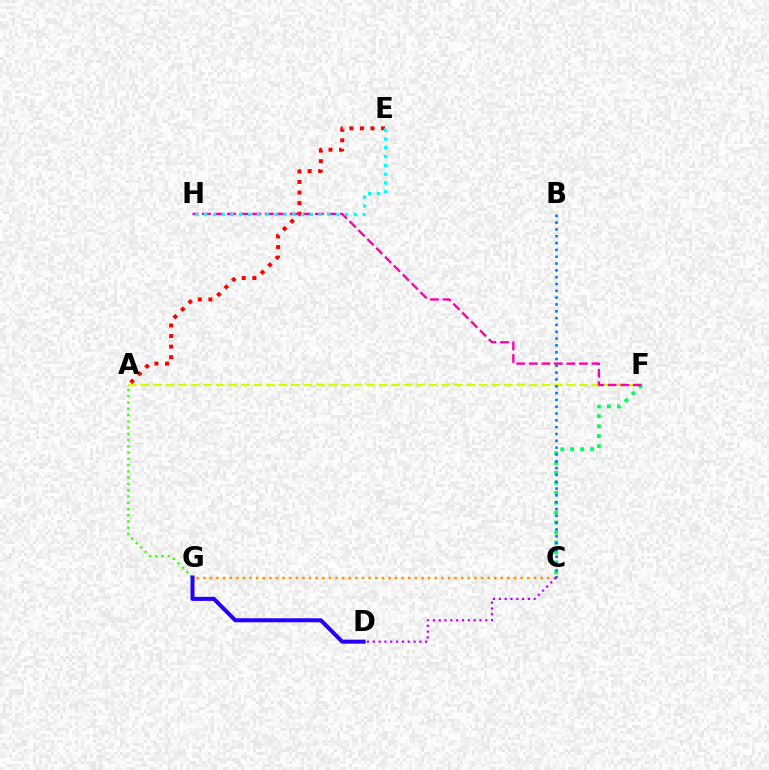{('A', 'F'): [{'color': '#d1ff00', 'line_style': 'dashed', 'thickness': 1.7}], ('A', 'E'): [{'color': '#ff0000', 'line_style': 'dotted', 'thickness': 2.87}], ('C', 'F'): [{'color': '#00ff5c', 'line_style': 'dotted', 'thickness': 2.7}], ('A', 'G'): [{'color': '#3dff00', 'line_style': 'dotted', 'thickness': 1.7}], ('F', 'H'): [{'color': '#ff00ac', 'line_style': 'dashed', 'thickness': 1.7}], ('B', 'C'): [{'color': '#0074ff', 'line_style': 'dotted', 'thickness': 1.85}], ('C', 'G'): [{'color': '#ff9400', 'line_style': 'dotted', 'thickness': 1.8}], ('E', 'H'): [{'color': '#00fff6', 'line_style': 'dotted', 'thickness': 2.39}], ('D', 'G'): [{'color': '#2500ff', 'line_style': 'solid', 'thickness': 2.9}], ('C', 'D'): [{'color': '#b900ff', 'line_style': 'dotted', 'thickness': 1.58}]}